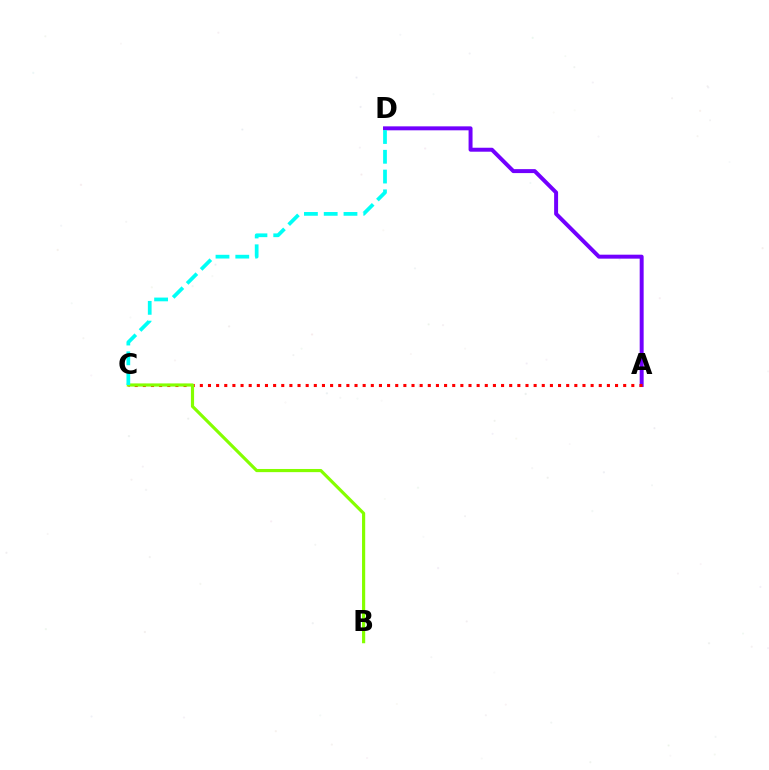{('A', 'D'): [{'color': '#7200ff', 'line_style': 'solid', 'thickness': 2.85}], ('A', 'C'): [{'color': '#ff0000', 'line_style': 'dotted', 'thickness': 2.21}], ('B', 'C'): [{'color': '#84ff00', 'line_style': 'solid', 'thickness': 2.28}], ('C', 'D'): [{'color': '#00fff6', 'line_style': 'dashed', 'thickness': 2.69}]}